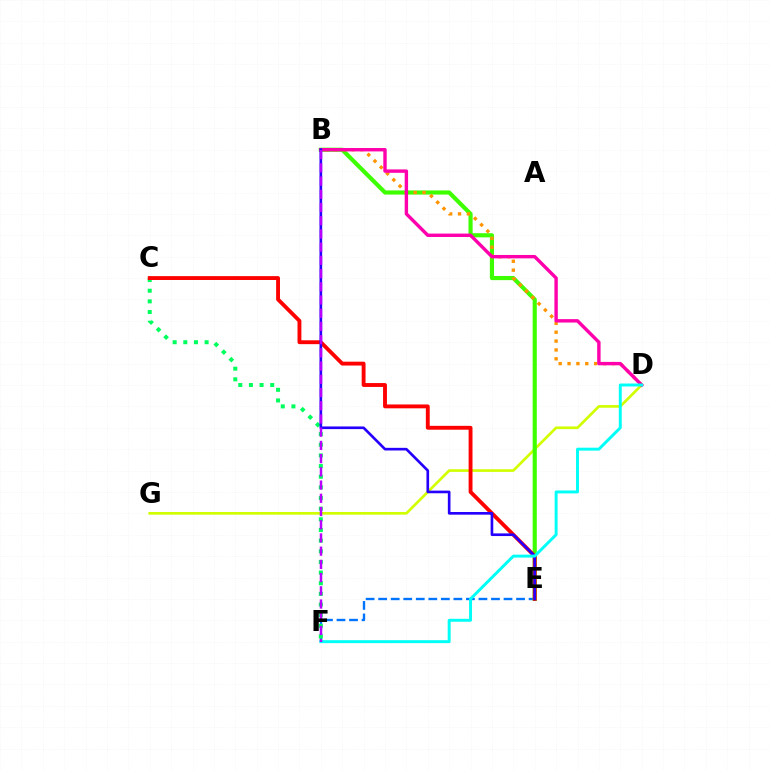{('E', 'F'): [{'color': '#0074ff', 'line_style': 'dashed', 'thickness': 1.7}], ('D', 'G'): [{'color': '#d1ff00', 'line_style': 'solid', 'thickness': 1.91}], ('B', 'E'): [{'color': '#3dff00', 'line_style': 'solid', 'thickness': 2.98}, {'color': '#2500ff', 'line_style': 'solid', 'thickness': 1.91}], ('C', 'F'): [{'color': '#00ff5c', 'line_style': 'dotted', 'thickness': 2.89}], ('C', 'E'): [{'color': '#ff0000', 'line_style': 'solid', 'thickness': 2.78}], ('B', 'D'): [{'color': '#ff9400', 'line_style': 'dotted', 'thickness': 2.41}, {'color': '#ff00ac', 'line_style': 'solid', 'thickness': 2.44}], ('D', 'F'): [{'color': '#00fff6', 'line_style': 'solid', 'thickness': 2.12}], ('B', 'F'): [{'color': '#b900ff', 'line_style': 'dashed', 'thickness': 1.8}]}